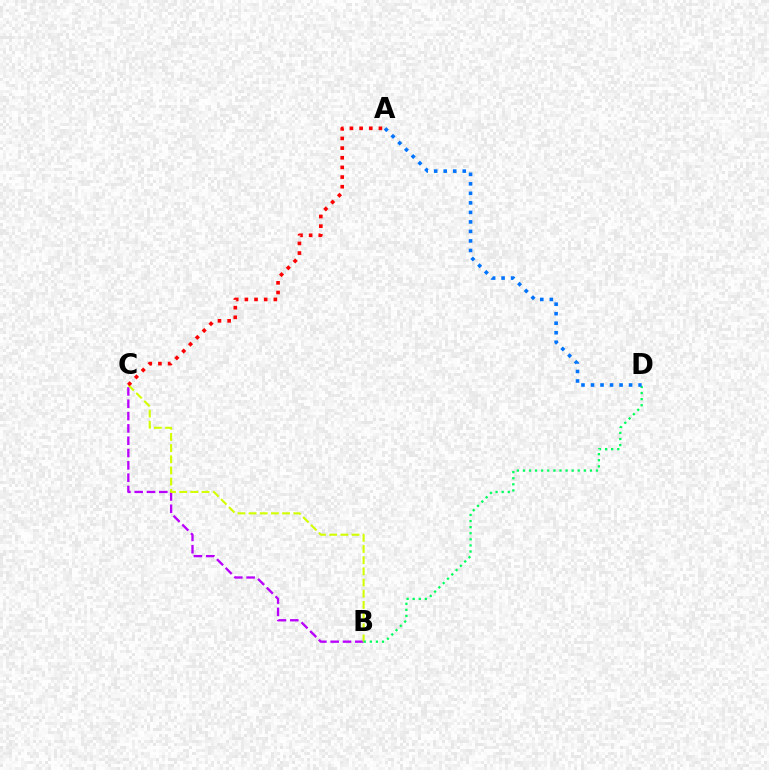{('B', 'C'): [{'color': '#b900ff', 'line_style': 'dashed', 'thickness': 1.67}, {'color': '#d1ff00', 'line_style': 'dashed', 'thickness': 1.52}], ('B', 'D'): [{'color': '#00ff5c', 'line_style': 'dotted', 'thickness': 1.65}], ('A', 'D'): [{'color': '#0074ff', 'line_style': 'dotted', 'thickness': 2.59}], ('A', 'C'): [{'color': '#ff0000', 'line_style': 'dotted', 'thickness': 2.62}]}